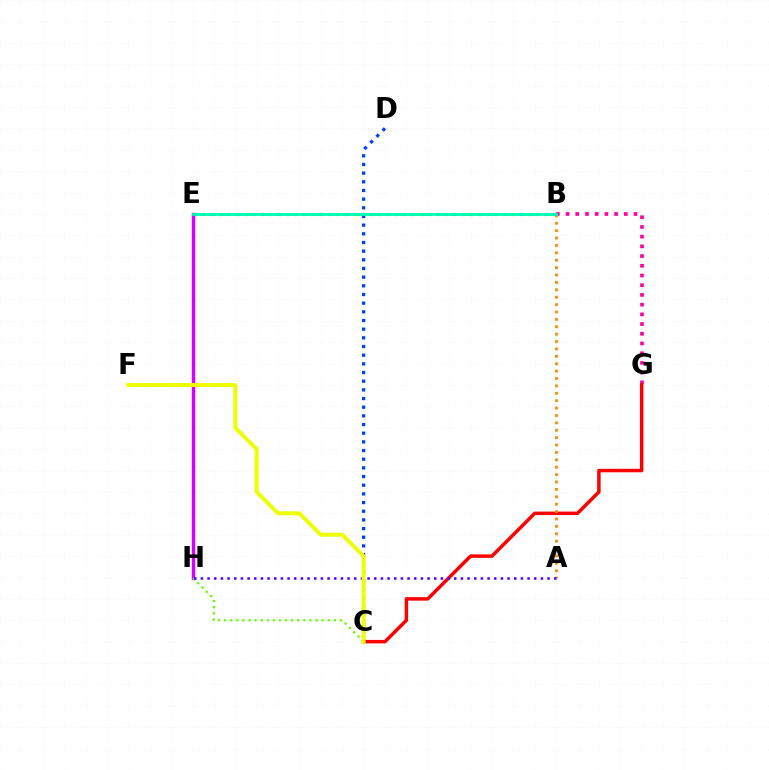{('B', 'G'): [{'color': '#ff00a0', 'line_style': 'dotted', 'thickness': 2.64}], ('C', 'G'): [{'color': '#ff0000', 'line_style': 'solid', 'thickness': 2.5}], ('E', 'H'): [{'color': '#d600ff', 'line_style': 'solid', 'thickness': 2.48}], ('B', 'E'): [{'color': '#00ff27', 'line_style': 'dotted', 'thickness': 2.27}, {'color': '#00c7ff', 'line_style': 'dashed', 'thickness': 1.83}, {'color': '#00ffaf', 'line_style': 'solid', 'thickness': 1.92}], ('A', 'B'): [{'color': '#ff8800', 'line_style': 'dotted', 'thickness': 2.01}], ('C', 'H'): [{'color': '#66ff00', 'line_style': 'dotted', 'thickness': 1.65}], ('A', 'H'): [{'color': '#4f00ff', 'line_style': 'dotted', 'thickness': 1.81}], ('C', 'D'): [{'color': '#003fff', 'line_style': 'dotted', 'thickness': 2.36}], ('C', 'F'): [{'color': '#eeff00', 'line_style': 'solid', 'thickness': 2.84}]}